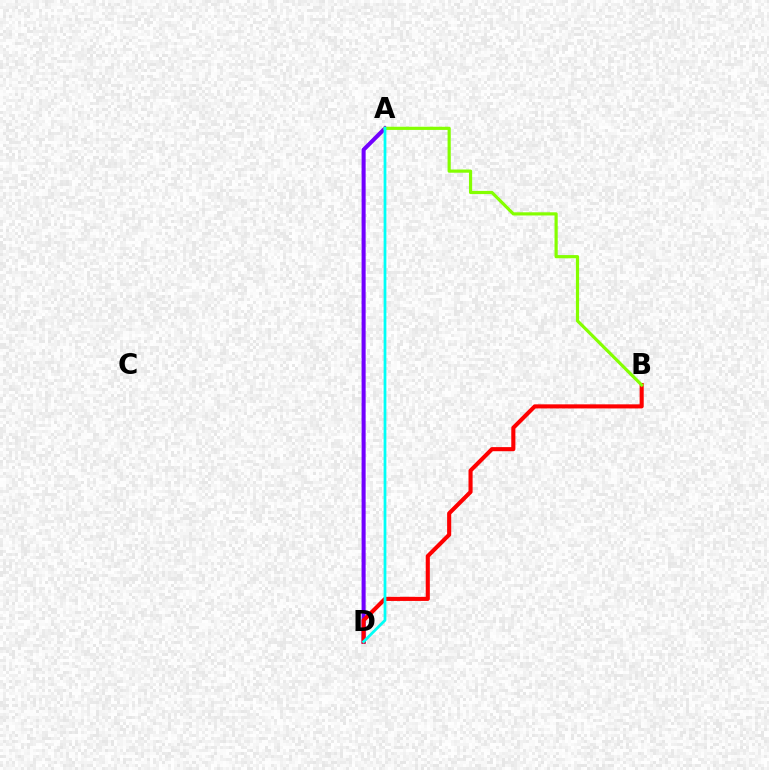{('A', 'D'): [{'color': '#7200ff', 'line_style': 'solid', 'thickness': 2.92}, {'color': '#00fff6', 'line_style': 'solid', 'thickness': 1.98}], ('B', 'D'): [{'color': '#ff0000', 'line_style': 'solid', 'thickness': 2.95}], ('A', 'B'): [{'color': '#84ff00', 'line_style': 'solid', 'thickness': 2.29}]}